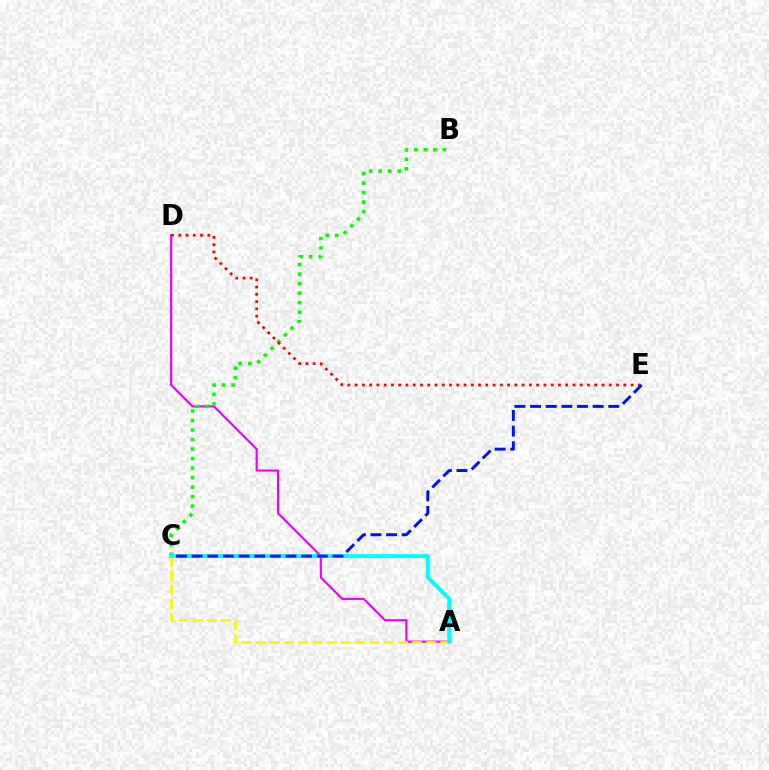{('A', 'D'): [{'color': '#ee00ff', 'line_style': 'solid', 'thickness': 1.54}], ('A', 'C'): [{'color': '#fcf500', 'line_style': 'dashed', 'thickness': 1.93}, {'color': '#00fff6', 'line_style': 'solid', 'thickness': 2.8}], ('B', 'C'): [{'color': '#08ff00', 'line_style': 'dotted', 'thickness': 2.58}], ('D', 'E'): [{'color': '#ff0000', 'line_style': 'dotted', 'thickness': 1.97}], ('C', 'E'): [{'color': '#0010ff', 'line_style': 'dashed', 'thickness': 2.13}]}